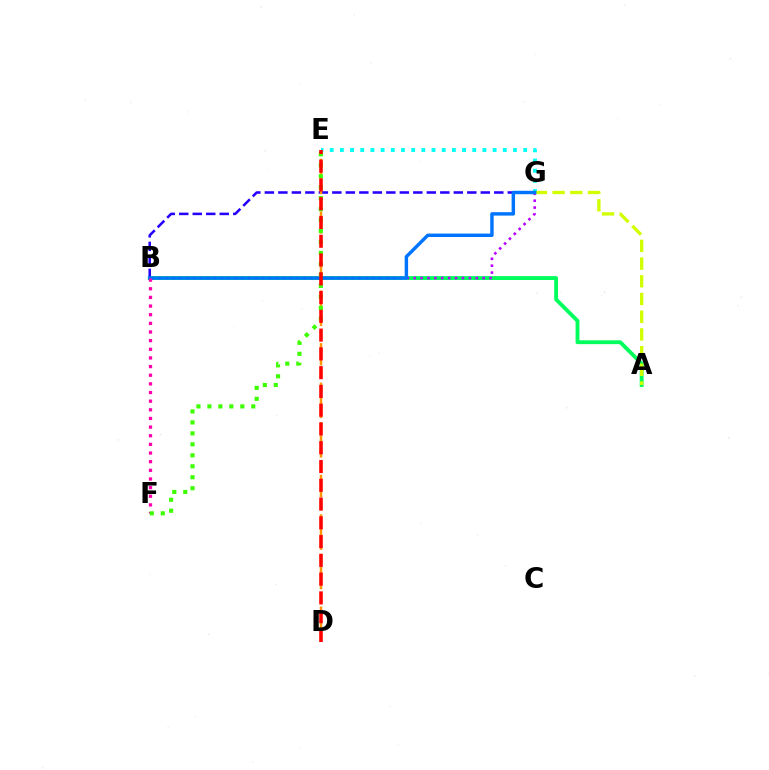{('A', 'B'): [{'color': '#00ff5c', 'line_style': 'solid', 'thickness': 2.77}], ('B', 'G'): [{'color': '#2500ff', 'line_style': 'dashed', 'thickness': 1.83}, {'color': '#b900ff', 'line_style': 'dotted', 'thickness': 1.87}, {'color': '#0074ff', 'line_style': 'solid', 'thickness': 2.47}], ('E', 'G'): [{'color': '#00fff6', 'line_style': 'dotted', 'thickness': 2.77}], ('D', 'E'): [{'color': '#ff9400', 'line_style': 'dashed', 'thickness': 1.79}, {'color': '#ff0000', 'line_style': 'dashed', 'thickness': 2.55}], ('A', 'G'): [{'color': '#d1ff00', 'line_style': 'dashed', 'thickness': 2.4}], ('B', 'F'): [{'color': '#ff00ac', 'line_style': 'dotted', 'thickness': 2.35}], ('E', 'F'): [{'color': '#3dff00', 'line_style': 'dotted', 'thickness': 2.98}]}